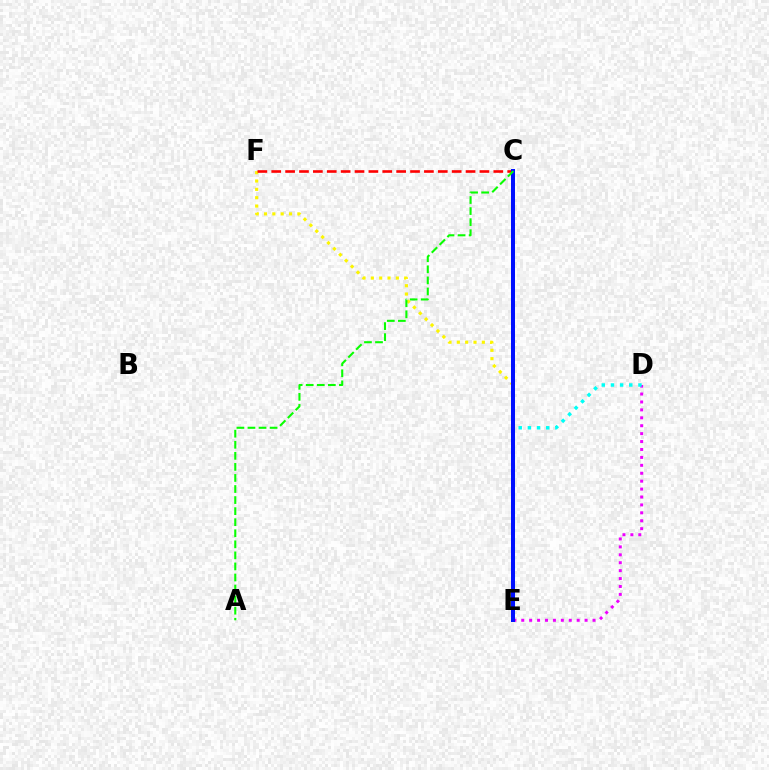{('E', 'F'): [{'color': '#fcf500', 'line_style': 'dotted', 'thickness': 2.27}], ('D', 'E'): [{'color': '#ee00ff', 'line_style': 'dotted', 'thickness': 2.15}, {'color': '#00fff6', 'line_style': 'dotted', 'thickness': 2.49}], ('C', 'F'): [{'color': '#ff0000', 'line_style': 'dashed', 'thickness': 1.89}], ('C', 'E'): [{'color': '#0010ff', 'line_style': 'solid', 'thickness': 2.89}], ('A', 'C'): [{'color': '#08ff00', 'line_style': 'dashed', 'thickness': 1.5}]}